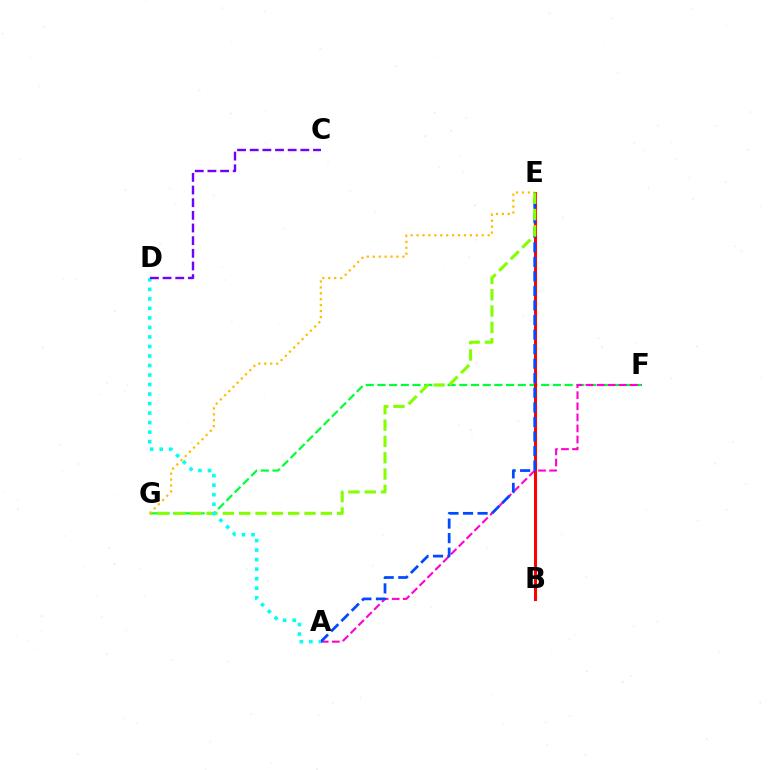{('F', 'G'): [{'color': '#00ff39', 'line_style': 'dashed', 'thickness': 1.59}], ('A', 'F'): [{'color': '#ff00cf', 'line_style': 'dashed', 'thickness': 1.51}], ('B', 'E'): [{'color': '#ff0000', 'line_style': 'solid', 'thickness': 2.2}], ('A', 'E'): [{'color': '#004bff', 'line_style': 'dashed', 'thickness': 1.98}], ('E', 'G'): [{'color': '#84ff00', 'line_style': 'dashed', 'thickness': 2.22}, {'color': '#ffbd00', 'line_style': 'dotted', 'thickness': 1.61}], ('A', 'D'): [{'color': '#00fff6', 'line_style': 'dotted', 'thickness': 2.59}], ('C', 'D'): [{'color': '#7200ff', 'line_style': 'dashed', 'thickness': 1.72}]}